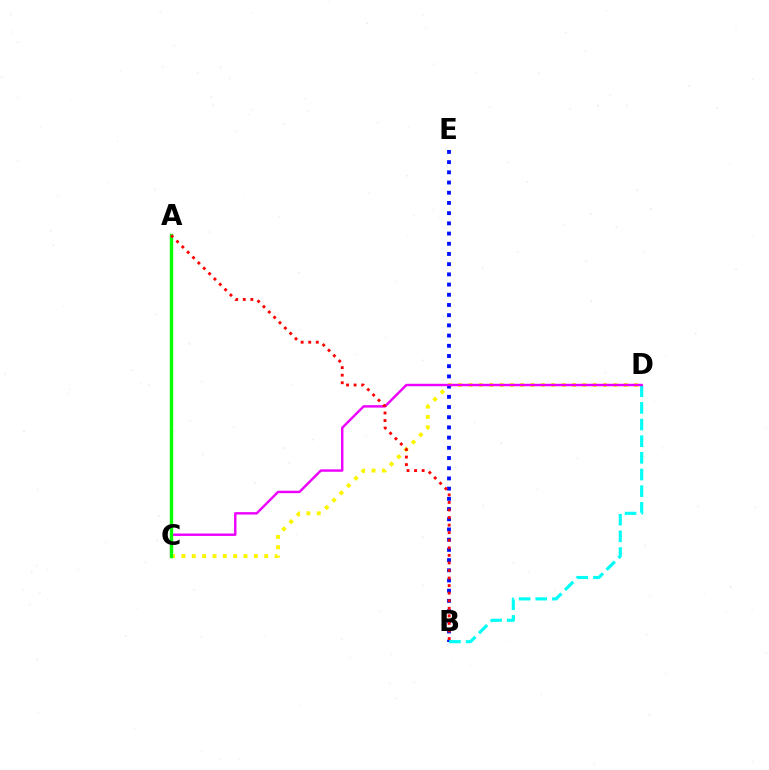{('C', 'D'): [{'color': '#fcf500', 'line_style': 'dotted', 'thickness': 2.81}, {'color': '#ee00ff', 'line_style': 'solid', 'thickness': 1.74}], ('B', 'E'): [{'color': '#0010ff', 'line_style': 'dotted', 'thickness': 2.77}], ('B', 'D'): [{'color': '#00fff6', 'line_style': 'dashed', 'thickness': 2.26}], ('A', 'C'): [{'color': '#08ff00', 'line_style': 'solid', 'thickness': 2.43}], ('A', 'B'): [{'color': '#ff0000', 'line_style': 'dotted', 'thickness': 2.05}]}